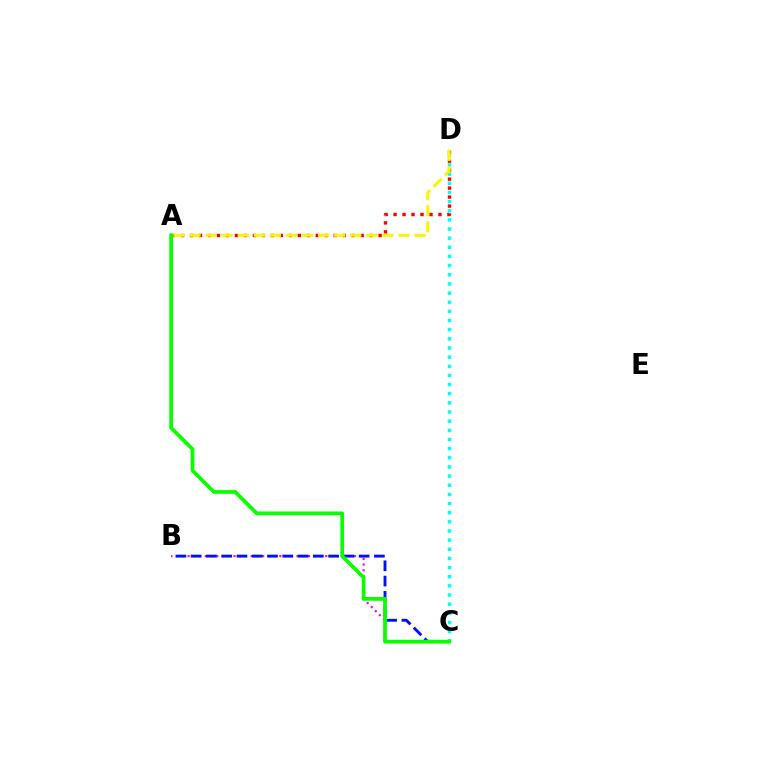{('B', 'C'): [{'color': '#ee00ff', 'line_style': 'dotted', 'thickness': 1.56}, {'color': '#0010ff', 'line_style': 'dashed', 'thickness': 2.07}], ('A', 'D'): [{'color': '#ff0000', 'line_style': 'dotted', 'thickness': 2.44}, {'color': '#fcf500', 'line_style': 'dashed', 'thickness': 2.18}], ('C', 'D'): [{'color': '#00fff6', 'line_style': 'dotted', 'thickness': 2.49}], ('A', 'C'): [{'color': '#08ff00', 'line_style': 'solid', 'thickness': 2.67}]}